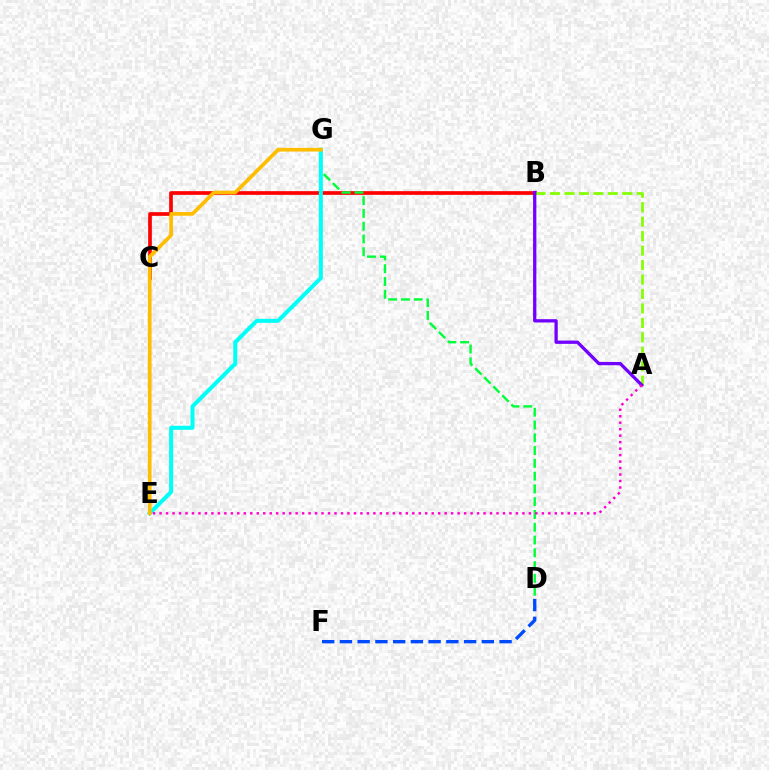{('B', 'C'): [{'color': '#ff0000', 'line_style': 'solid', 'thickness': 2.66}], ('D', 'G'): [{'color': '#00ff39', 'line_style': 'dashed', 'thickness': 1.74}], ('E', 'G'): [{'color': '#00fff6', 'line_style': 'solid', 'thickness': 2.9}, {'color': '#ffbd00', 'line_style': 'solid', 'thickness': 2.66}], ('A', 'B'): [{'color': '#84ff00', 'line_style': 'dashed', 'thickness': 1.96}, {'color': '#7200ff', 'line_style': 'solid', 'thickness': 2.36}], ('D', 'F'): [{'color': '#004bff', 'line_style': 'dashed', 'thickness': 2.41}], ('A', 'E'): [{'color': '#ff00cf', 'line_style': 'dotted', 'thickness': 1.76}]}